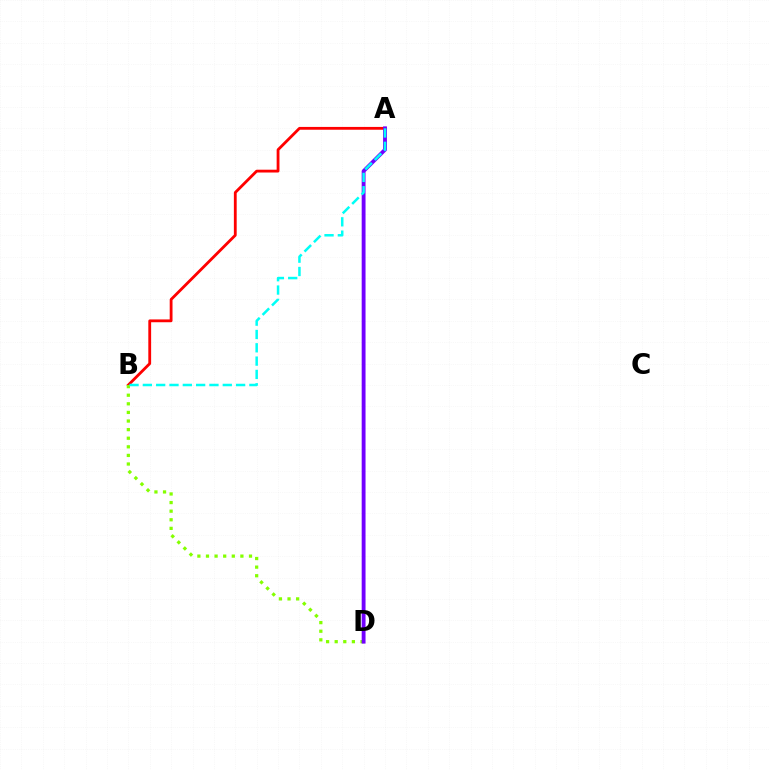{('A', 'B'): [{'color': '#ff0000', 'line_style': 'solid', 'thickness': 2.03}, {'color': '#00fff6', 'line_style': 'dashed', 'thickness': 1.81}], ('B', 'D'): [{'color': '#84ff00', 'line_style': 'dotted', 'thickness': 2.34}], ('A', 'D'): [{'color': '#7200ff', 'line_style': 'solid', 'thickness': 2.77}]}